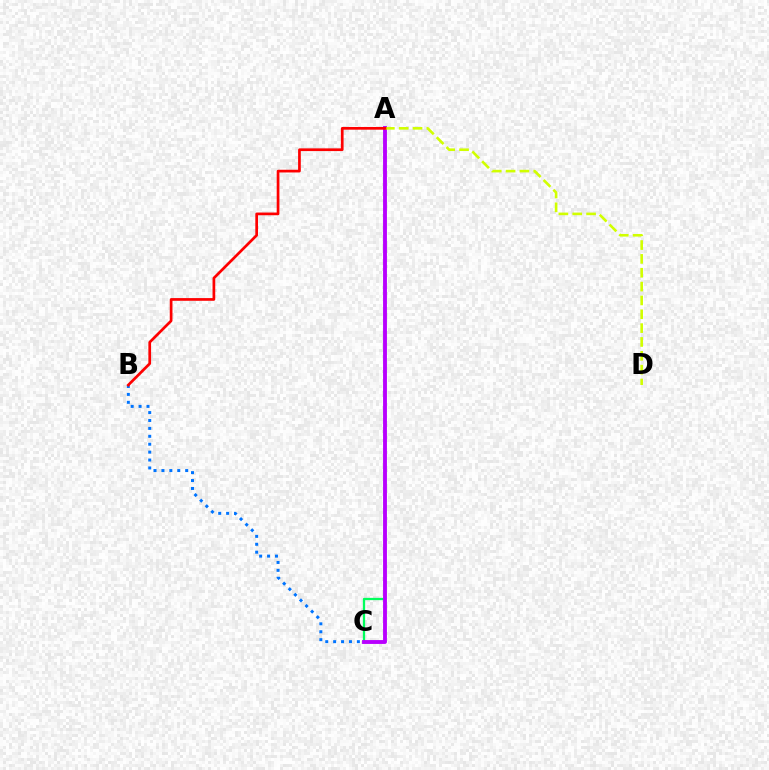{('A', 'C'): [{'color': '#00ff5c', 'line_style': 'solid', 'thickness': 1.65}, {'color': '#b900ff', 'line_style': 'solid', 'thickness': 2.78}], ('B', 'C'): [{'color': '#0074ff', 'line_style': 'dotted', 'thickness': 2.15}], ('A', 'D'): [{'color': '#d1ff00', 'line_style': 'dashed', 'thickness': 1.88}], ('A', 'B'): [{'color': '#ff0000', 'line_style': 'solid', 'thickness': 1.95}]}